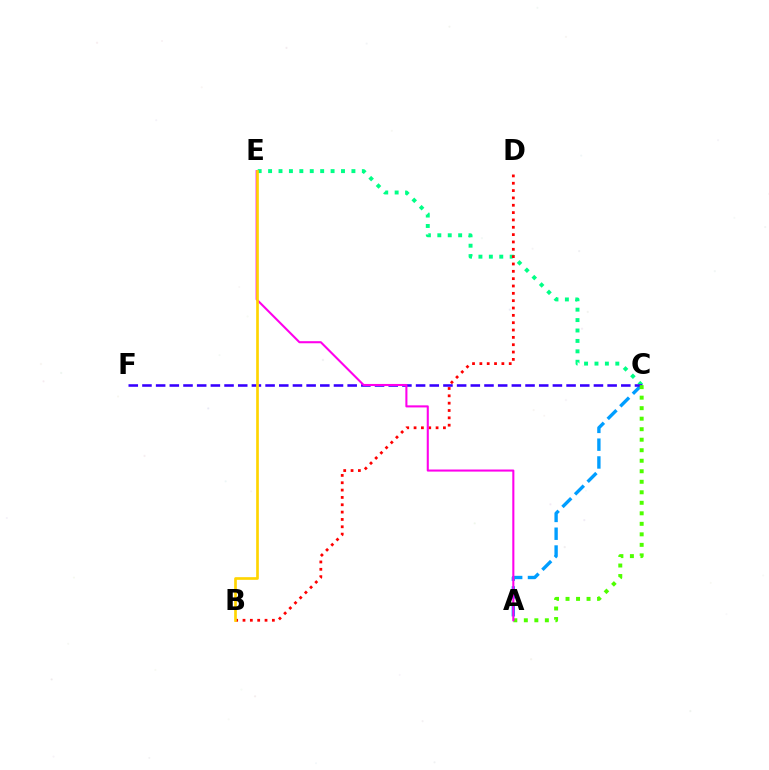{('A', 'C'): [{'color': '#009eff', 'line_style': 'dashed', 'thickness': 2.42}, {'color': '#4fff00', 'line_style': 'dotted', 'thickness': 2.86}], ('C', 'E'): [{'color': '#00ff86', 'line_style': 'dotted', 'thickness': 2.83}], ('B', 'D'): [{'color': '#ff0000', 'line_style': 'dotted', 'thickness': 1.99}], ('C', 'F'): [{'color': '#3700ff', 'line_style': 'dashed', 'thickness': 1.86}], ('A', 'E'): [{'color': '#ff00ed', 'line_style': 'solid', 'thickness': 1.5}], ('B', 'E'): [{'color': '#ffd500', 'line_style': 'solid', 'thickness': 1.92}]}